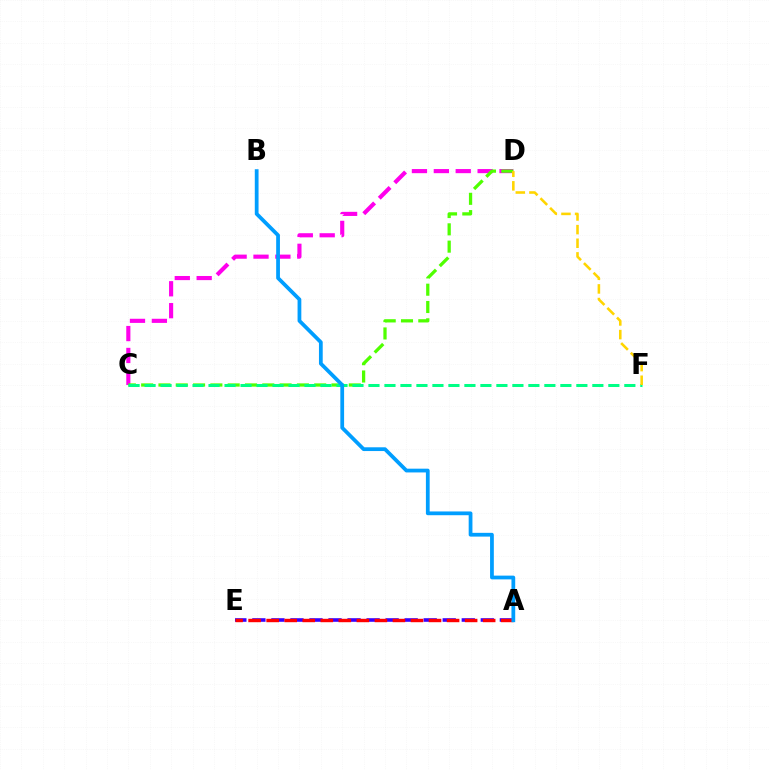{('C', 'D'): [{'color': '#ff00ed', 'line_style': 'dashed', 'thickness': 2.97}, {'color': '#4fff00', 'line_style': 'dashed', 'thickness': 2.35}], ('A', 'E'): [{'color': '#3700ff', 'line_style': 'dashed', 'thickness': 2.59}, {'color': '#ff0000', 'line_style': 'dashed', 'thickness': 2.45}], ('C', 'F'): [{'color': '#00ff86', 'line_style': 'dashed', 'thickness': 2.17}], ('A', 'B'): [{'color': '#009eff', 'line_style': 'solid', 'thickness': 2.71}], ('D', 'F'): [{'color': '#ffd500', 'line_style': 'dashed', 'thickness': 1.85}]}